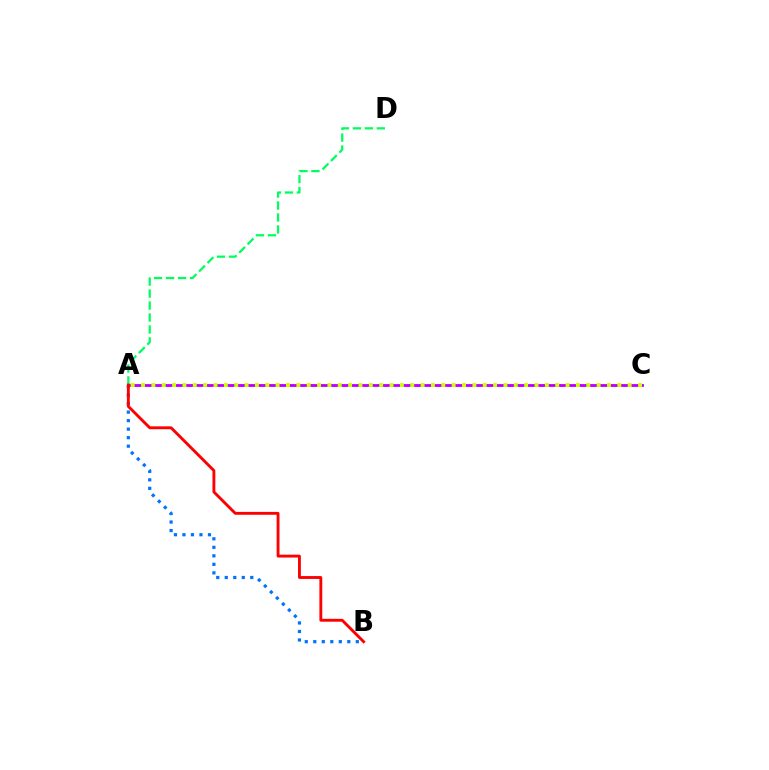{('A', 'D'): [{'color': '#00ff5c', 'line_style': 'dashed', 'thickness': 1.62}], ('A', 'B'): [{'color': '#0074ff', 'line_style': 'dotted', 'thickness': 2.31}, {'color': '#ff0000', 'line_style': 'solid', 'thickness': 2.07}], ('A', 'C'): [{'color': '#b900ff', 'line_style': 'solid', 'thickness': 2.03}, {'color': '#d1ff00', 'line_style': 'dotted', 'thickness': 2.81}]}